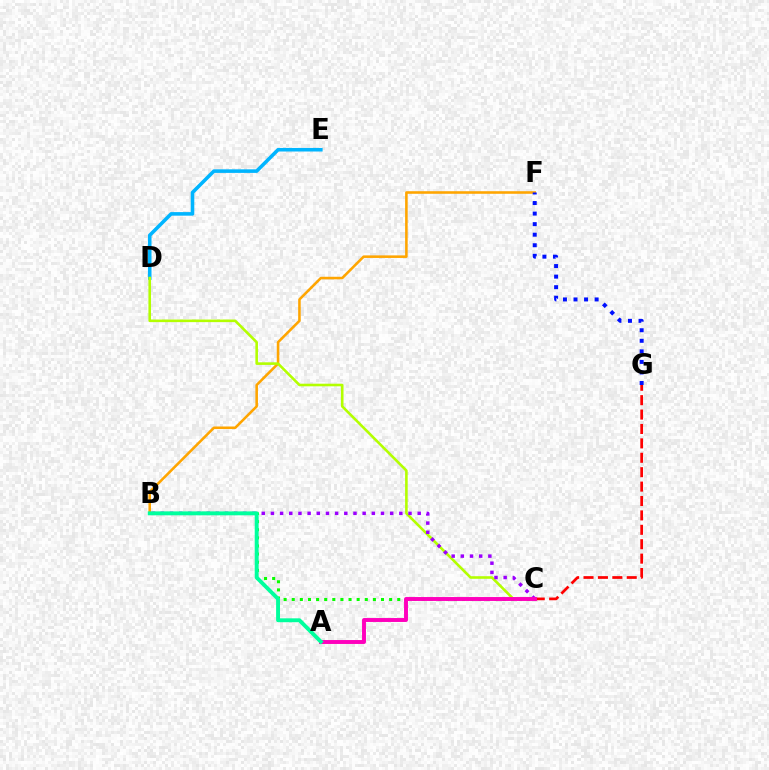{('D', 'E'): [{'color': '#00b5ff', 'line_style': 'solid', 'thickness': 2.57}], ('B', 'F'): [{'color': '#ffa500', 'line_style': 'solid', 'thickness': 1.85}], ('C', 'D'): [{'color': '#b3ff00', 'line_style': 'solid', 'thickness': 1.87}], ('B', 'C'): [{'color': '#08ff00', 'line_style': 'dotted', 'thickness': 2.2}, {'color': '#9b00ff', 'line_style': 'dotted', 'thickness': 2.49}], ('C', 'G'): [{'color': '#ff0000', 'line_style': 'dashed', 'thickness': 1.96}], ('A', 'C'): [{'color': '#ff00bd', 'line_style': 'solid', 'thickness': 2.82}], ('A', 'B'): [{'color': '#00ff9d', 'line_style': 'solid', 'thickness': 2.81}], ('F', 'G'): [{'color': '#0010ff', 'line_style': 'dotted', 'thickness': 2.87}]}